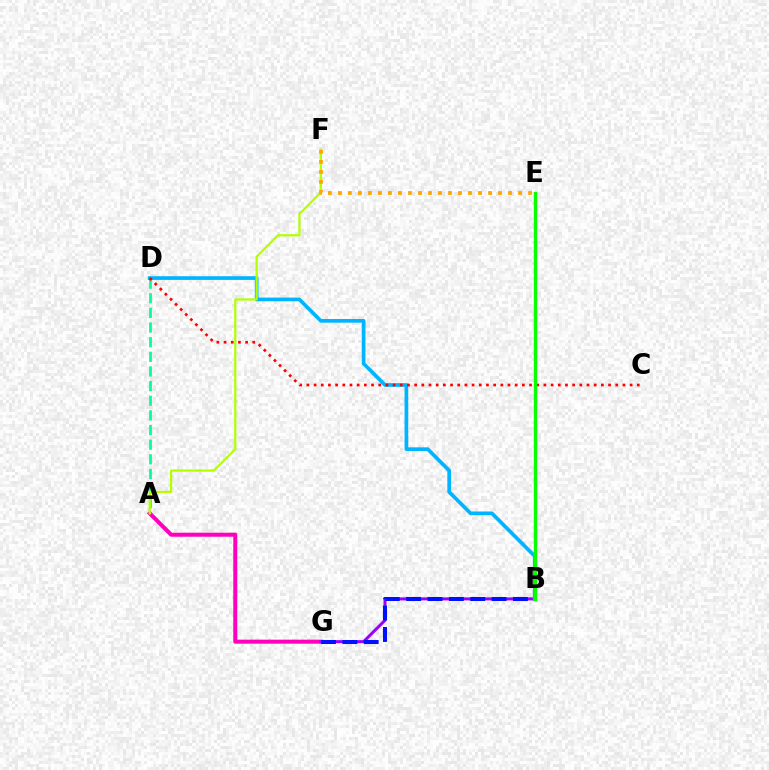{('A', 'G'): [{'color': '#ff00bd', 'line_style': 'solid', 'thickness': 2.89}], ('B', 'G'): [{'color': '#9b00ff', 'line_style': 'solid', 'thickness': 2.18}, {'color': '#0010ff', 'line_style': 'dashed', 'thickness': 2.9}], ('A', 'D'): [{'color': '#00ff9d', 'line_style': 'dashed', 'thickness': 1.99}], ('B', 'D'): [{'color': '#00b5ff', 'line_style': 'solid', 'thickness': 2.66}], ('A', 'F'): [{'color': '#b3ff00', 'line_style': 'solid', 'thickness': 1.6}], ('C', 'D'): [{'color': '#ff0000', 'line_style': 'dotted', 'thickness': 1.95}], ('B', 'E'): [{'color': '#08ff00', 'line_style': 'solid', 'thickness': 2.42}], ('E', 'F'): [{'color': '#ffa500', 'line_style': 'dotted', 'thickness': 2.72}]}